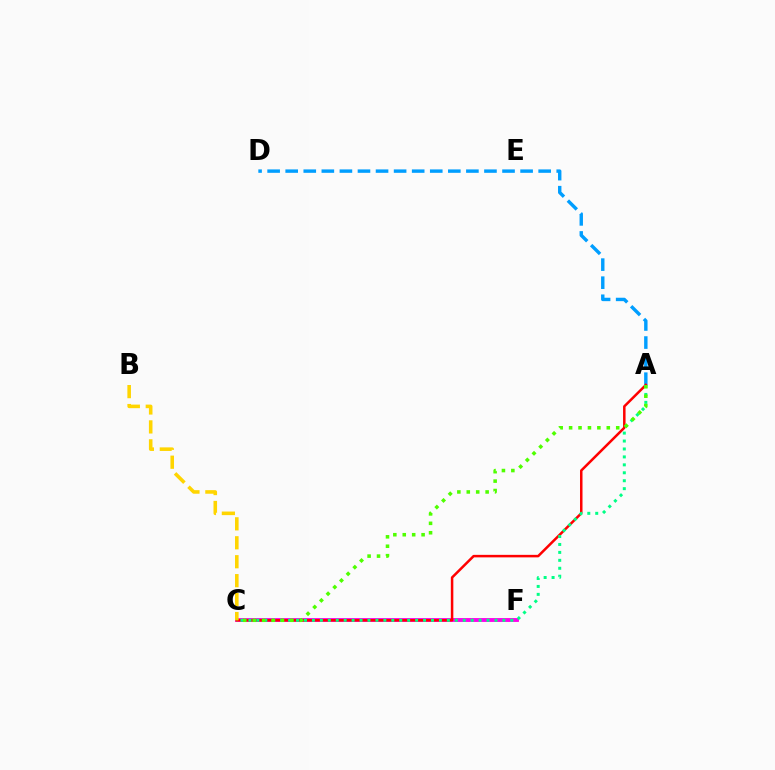{('C', 'F'): [{'color': '#3700ff', 'line_style': 'solid', 'thickness': 1.53}, {'color': '#ff00ed', 'line_style': 'solid', 'thickness': 2.78}], ('A', 'D'): [{'color': '#009eff', 'line_style': 'dashed', 'thickness': 2.45}], ('A', 'C'): [{'color': '#ff0000', 'line_style': 'solid', 'thickness': 1.81}, {'color': '#00ff86', 'line_style': 'dotted', 'thickness': 2.16}, {'color': '#4fff00', 'line_style': 'dotted', 'thickness': 2.56}], ('B', 'C'): [{'color': '#ffd500', 'line_style': 'dashed', 'thickness': 2.57}]}